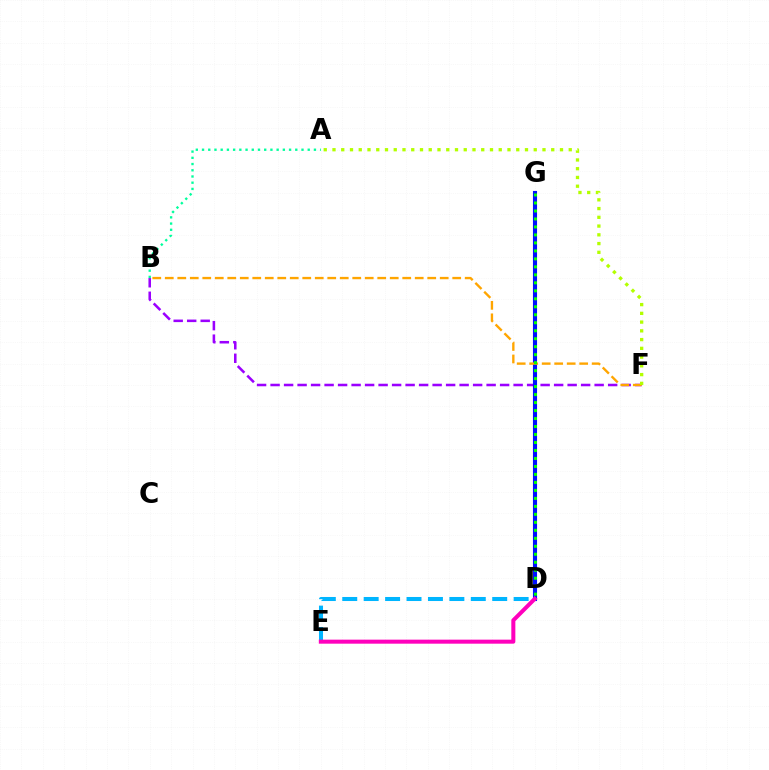{('D', 'G'): [{'color': '#ff0000', 'line_style': 'dotted', 'thickness': 2.7}, {'color': '#0010ff', 'line_style': 'solid', 'thickness': 2.95}, {'color': '#08ff00', 'line_style': 'dotted', 'thickness': 2.17}], ('B', 'F'): [{'color': '#9b00ff', 'line_style': 'dashed', 'thickness': 1.83}, {'color': '#ffa500', 'line_style': 'dashed', 'thickness': 1.7}], ('D', 'E'): [{'color': '#00b5ff', 'line_style': 'dashed', 'thickness': 2.91}, {'color': '#ff00bd', 'line_style': 'solid', 'thickness': 2.9}], ('A', 'F'): [{'color': '#b3ff00', 'line_style': 'dotted', 'thickness': 2.38}], ('A', 'B'): [{'color': '#00ff9d', 'line_style': 'dotted', 'thickness': 1.69}]}